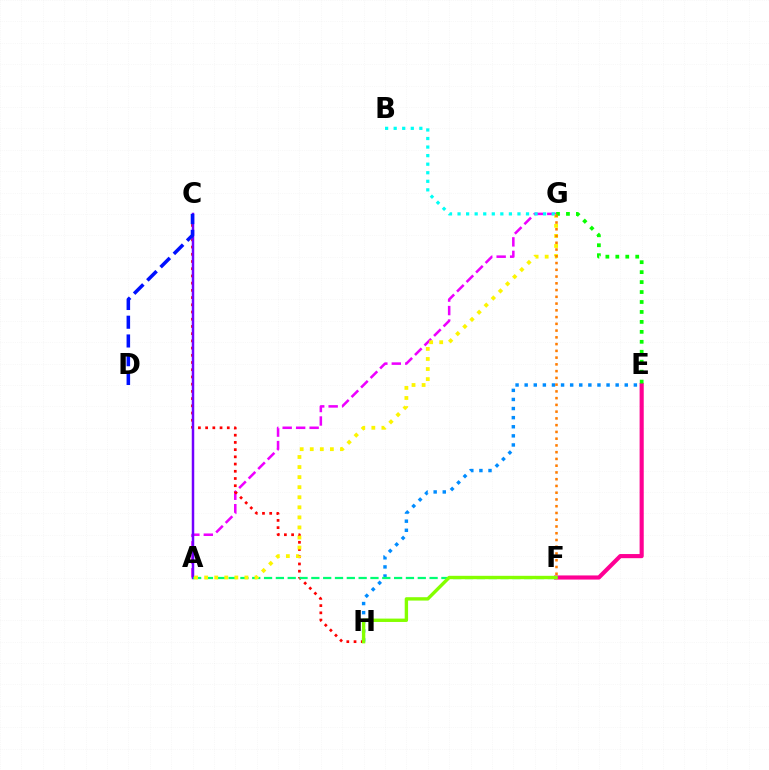{('E', 'H'): [{'color': '#008cff', 'line_style': 'dotted', 'thickness': 2.47}], ('E', 'F'): [{'color': '#ff0094', 'line_style': 'solid', 'thickness': 2.98}], ('A', 'G'): [{'color': '#ee00ff', 'line_style': 'dashed', 'thickness': 1.83}, {'color': '#fcf500', 'line_style': 'dotted', 'thickness': 2.73}], ('C', 'H'): [{'color': '#ff0000', 'line_style': 'dotted', 'thickness': 1.96}], ('A', 'C'): [{'color': '#7200ff', 'line_style': 'solid', 'thickness': 1.79}], ('A', 'F'): [{'color': '#00ff74', 'line_style': 'dashed', 'thickness': 1.61}], ('C', 'D'): [{'color': '#0010ff', 'line_style': 'dashed', 'thickness': 2.55}], ('E', 'G'): [{'color': '#08ff00', 'line_style': 'dotted', 'thickness': 2.7}], ('B', 'G'): [{'color': '#00fff6', 'line_style': 'dotted', 'thickness': 2.32}], ('F', 'G'): [{'color': '#ff7c00', 'line_style': 'dotted', 'thickness': 1.84}], ('F', 'H'): [{'color': '#84ff00', 'line_style': 'solid', 'thickness': 2.43}]}